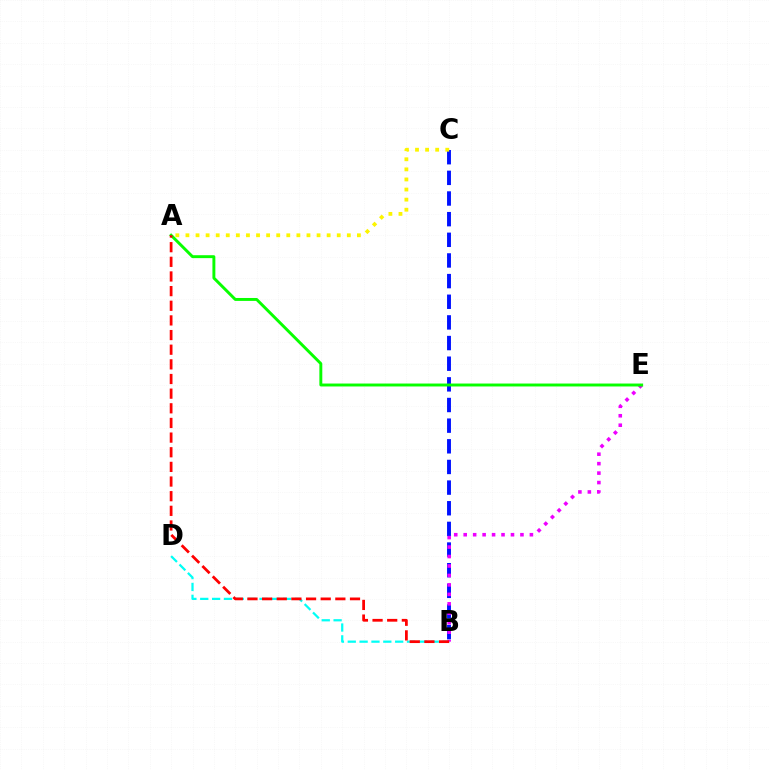{('B', 'C'): [{'color': '#0010ff', 'line_style': 'dashed', 'thickness': 2.81}], ('B', 'D'): [{'color': '#00fff6', 'line_style': 'dashed', 'thickness': 1.61}], ('B', 'E'): [{'color': '#ee00ff', 'line_style': 'dotted', 'thickness': 2.57}], ('A', 'E'): [{'color': '#08ff00', 'line_style': 'solid', 'thickness': 2.11}], ('A', 'B'): [{'color': '#ff0000', 'line_style': 'dashed', 'thickness': 1.99}], ('A', 'C'): [{'color': '#fcf500', 'line_style': 'dotted', 'thickness': 2.74}]}